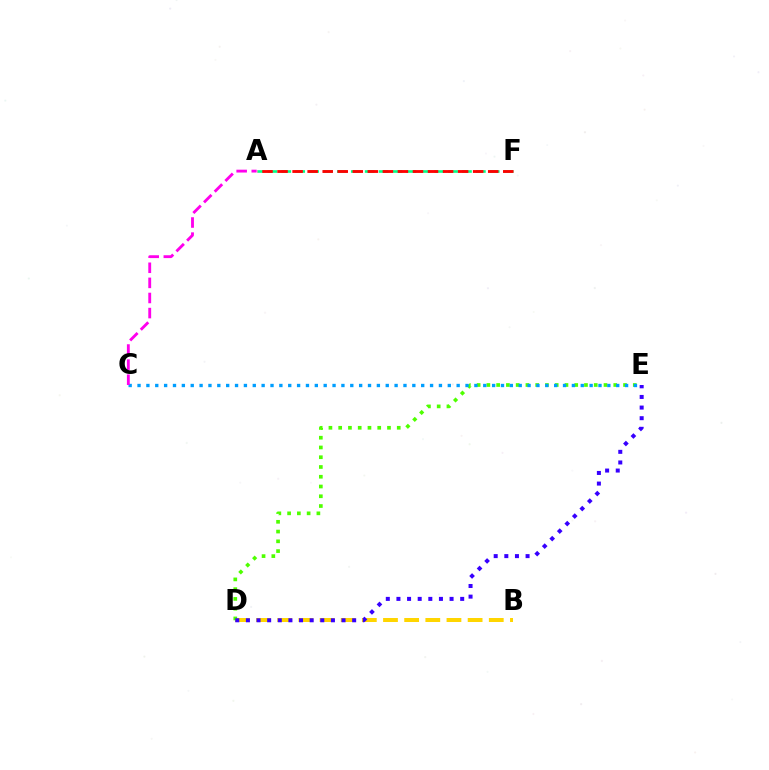{('B', 'D'): [{'color': '#ffd500', 'line_style': 'dashed', 'thickness': 2.87}], ('D', 'E'): [{'color': '#4fff00', 'line_style': 'dotted', 'thickness': 2.65}, {'color': '#3700ff', 'line_style': 'dotted', 'thickness': 2.89}], ('C', 'E'): [{'color': '#009eff', 'line_style': 'dotted', 'thickness': 2.41}], ('A', 'F'): [{'color': '#00ff86', 'line_style': 'dashed', 'thickness': 1.89}, {'color': '#ff0000', 'line_style': 'dashed', 'thickness': 2.04}], ('A', 'C'): [{'color': '#ff00ed', 'line_style': 'dashed', 'thickness': 2.05}]}